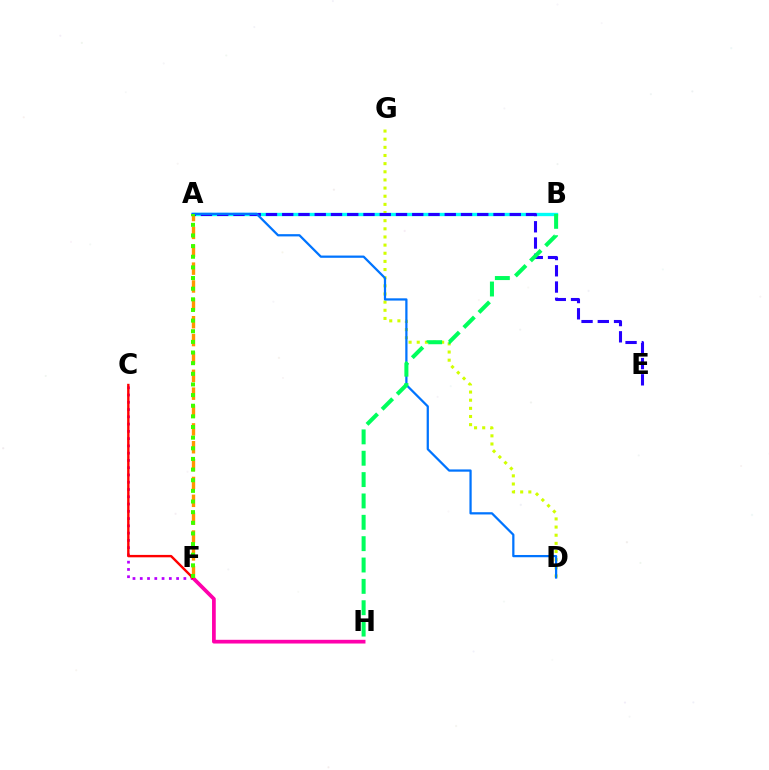{('C', 'F'): [{'color': '#b900ff', 'line_style': 'dotted', 'thickness': 1.97}, {'color': '#ff0000', 'line_style': 'solid', 'thickness': 1.73}], ('A', 'B'): [{'color': '#00fff6', 'line_style': 'solid', 'thickness': 2.4}], ('D', 'G'): [{'color': '#d1ff00', 'line_style': 'dotted', 'thickness': 2.21}], ('A', 'F'): [{'color': '#ff9400', 'line_style': 'dashed', 'thickness': 2.43}, {'color': '#3dff00', 'line_style': 'dotted', 'thickness': 2.89}], ('A', 'E'): [{'color': '#2500ff', 'line_style': 'dashed', 'thickness': 2.21}], ('F', 'H'): [{'color': '#ff00ac', 'line_style': 'solid', 'thickness': 2.68}], ('A', 'D'): [{'color': '#0074ff', 'line_style': 'solid', 'thickness': 1.62}], ('B', 'H'): [{'color': '#00ff5c', 'line_style': 'dashed', 'thickness': 2.9}]}